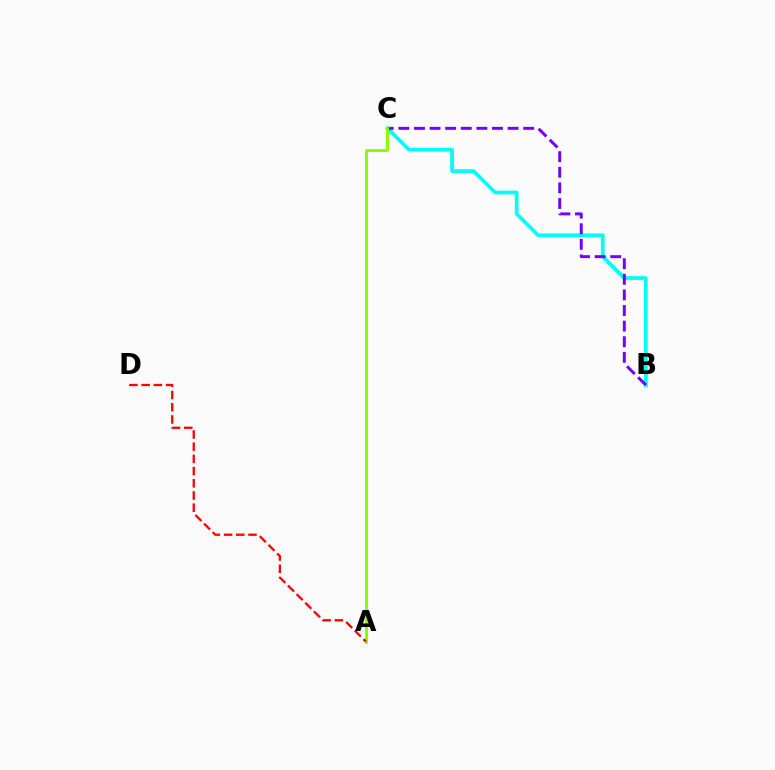{('B', 'C'): [{'color': '#00fff6', 'line_style': 'solid', 'thickness': 2.7}, {'color': '#7200ff', 'line_style': 'dashed', 'thickness': 2.12}], ('A', 'C'): [{'color': '#84ff00', 'line_style': 'solid', 'thickness': 2.08}], ('A', 'D'): [{'color': '#ff0000', 'line_style': 'dashed', 'thickness': 1.66}]}